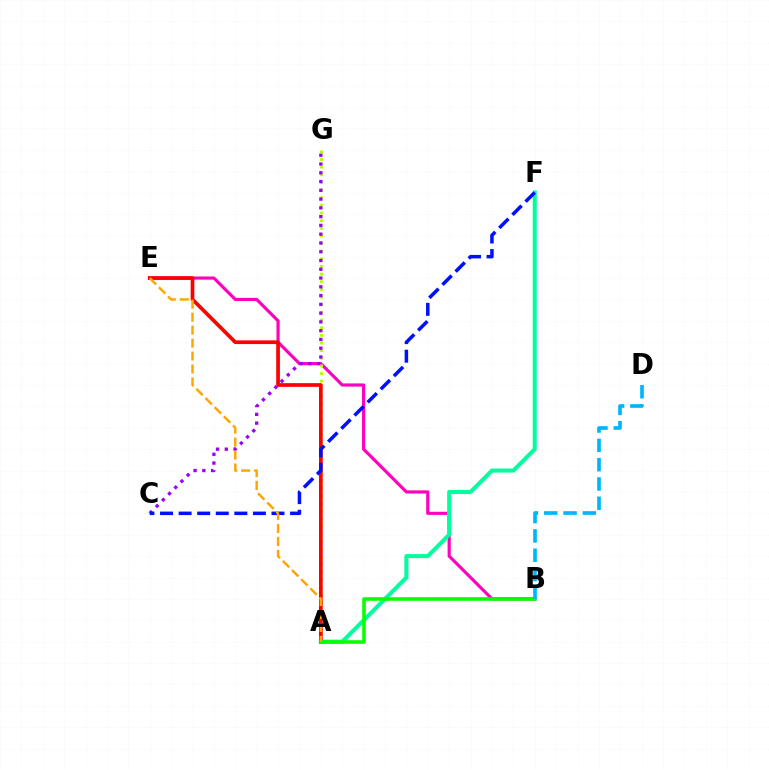{('B', 'E'): [{'color': '#ff00bd', 'line_style': 'solid', 'thickness': 2.27}], ('A', 'G'): [{'color': '#b3ff00', 'line_style': 'dotted', 'thickness': 2.08}], ('A', 'F'): [{'color': '#00ff9d', 'line_style': 'solid', 'thickness': 2.92}], ('A', 'E'): [{'color': '#ff0000', 'line_style': 'solid', 'thickness': 2.66}, {'color': '#ffa500', 'line_style': 'dashed', 'thickness': 1.76}], ('A', 'B'): [{'color': '#08ff00', 'line_style': 'solid', 'thickness': 2.56}], ('C', 'G'): [{'color': '#9b00ff', 'line_style': 'dotted', 'thickness': 2.38}], ('C', 'F'): [{'color': '#0010ff', 'line_style': 'dashed', 'thickness': 2.52}], ('B', 'D'): [{'color': '#00b5ff', 'line_style': 'dashed', 'thickness': 2.62}]}